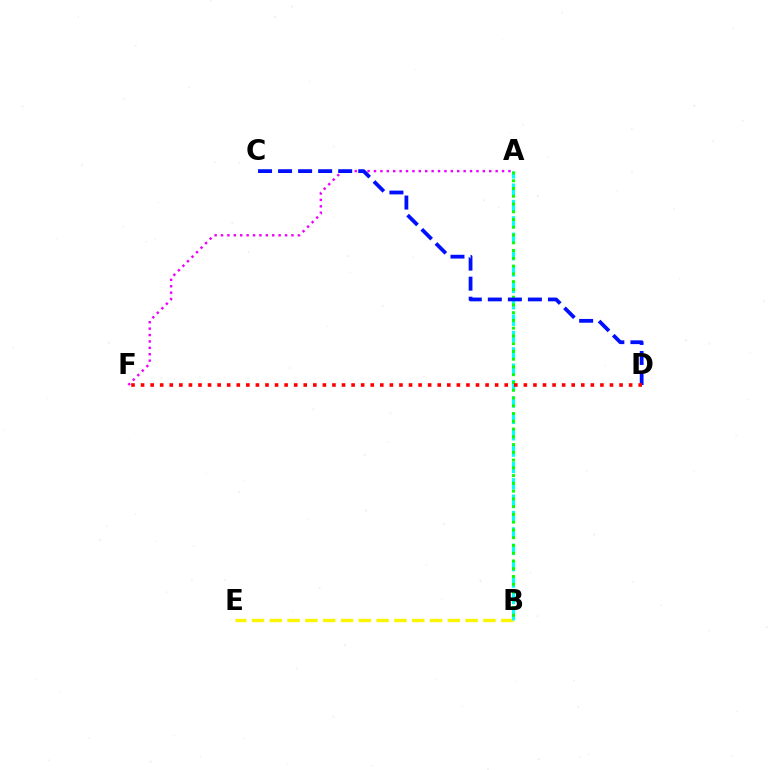{('A', 'F'): [{'color': '#ee00ff', 'line_style': 'dotted', 'thickness': 1.74}], ('B', 'E'): [{'color': '#fcf500', 'line_style': 'dashed', 'thickness': 2.42}], ('A', 'B'): [{'color': '#00fff6', 'line_style': 'dashed', 'thickness': 2.22}, {'color': '#08ff00', 'line_style': 'dotted', 'thickness': 2.11}], ('C', 'D'): [{'color': '#0010ff', 'line_style': 'dashed', 'thickness': 2.72}], ('D', 'F'): [{'color': '#ff0000', 'line_style': 'dotted', 'thickness': 2.6}]}